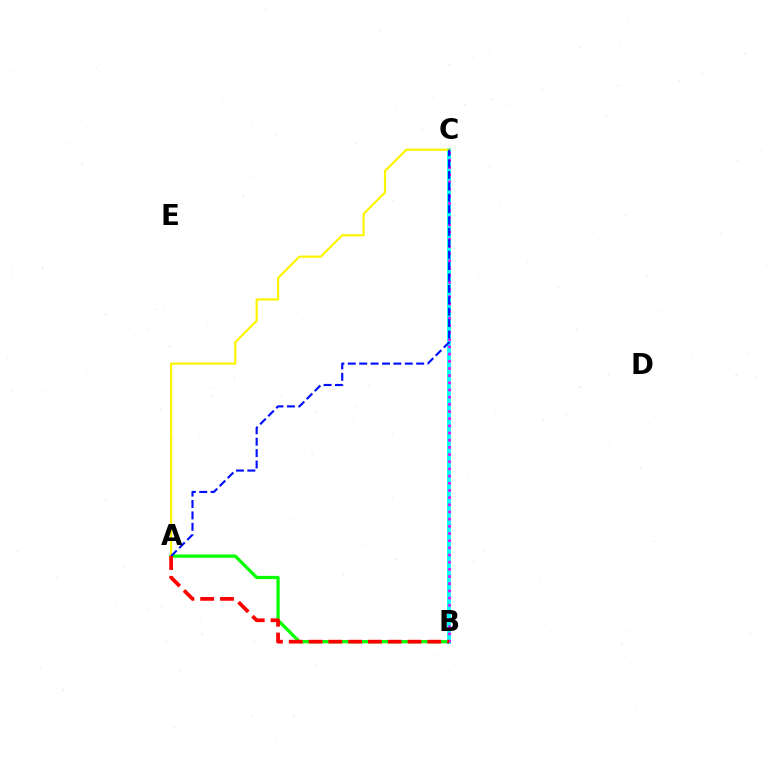{('A', 'B'): [{'color': '#08ff00', 'line_style': 'solid', 'thickness': 2.34}, {'color': '#ff0000', 'line_style': 'dashed', 'thickness': 2.69}], ('B', 'C'): [{'color': '#00fff6', 'line_style': 'solid', 'thickness': 2.76}, {'color': '#ee00ff', 'line_style': 'dotted', 'thickness': 1.95}], ('A', 'C'): [{'color': '#fcf500', 'line_style': 'solid', 'thickness': 1.57}, {'color': '#0010ff', 'line_style': 'dashed', 'thickness': 1.55}]}